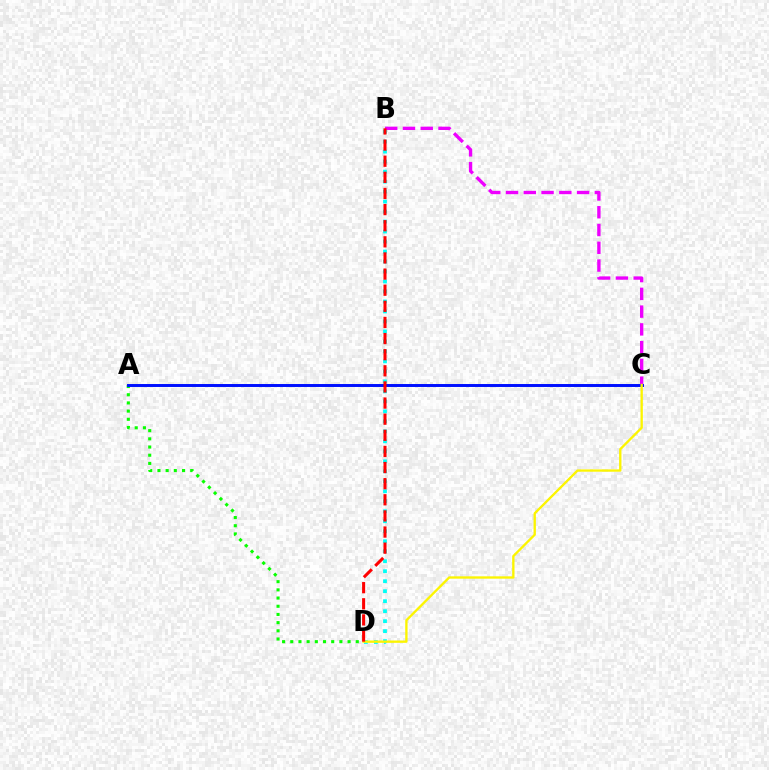{('B', 'D'): [{'color': '#00fff6', 'line_style': 'dotted', 'thickness': 2.71}, {'color': '#ff0000', 'line_style': 'dashed', 'thickness': 2.19}], ('B', 'C'): [{'color': '#ee00ff', 'line_style': 'dashed', 'thickness': 2.41}], ('A', 'D'): [{'color': '#08ff00', 'line_style': 'dotted', 'thickness': 2.22}], ('A', 'C'): [{'color': '#0010ff', 'line_style': 'solid', 'thickness': 2.12}], ('C', 'D'): [{'color': '#fcf500', 'line_style': 'solid', 'thickness': 1.68}]}